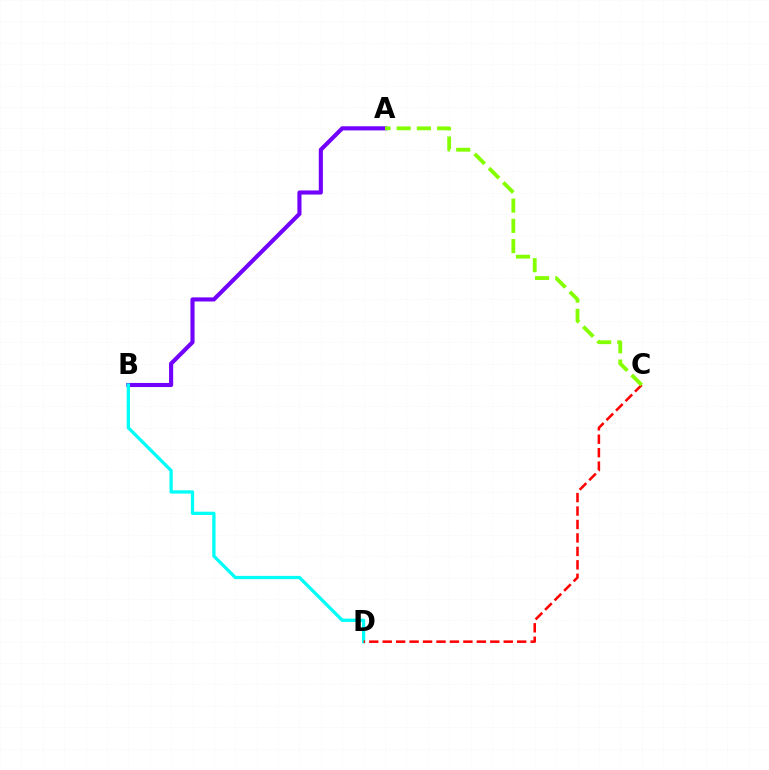{('A', 'B'): [{'color': '#7200ff', 'line_style': 'solid', 'thickness': 2.96}], ('B', 'D'): [{'color': '#00fff6', 'line_style': 'solid', 'thickness': 2.35}], ('C', 'D'): [{'color': '#ff0000', 'line_style': 'dashed', 'thickness': 1.83}], ('A', 'C'): [{'color': '#84ff00', 'line_style': 'dashed', 'thickness': 2.75}]}